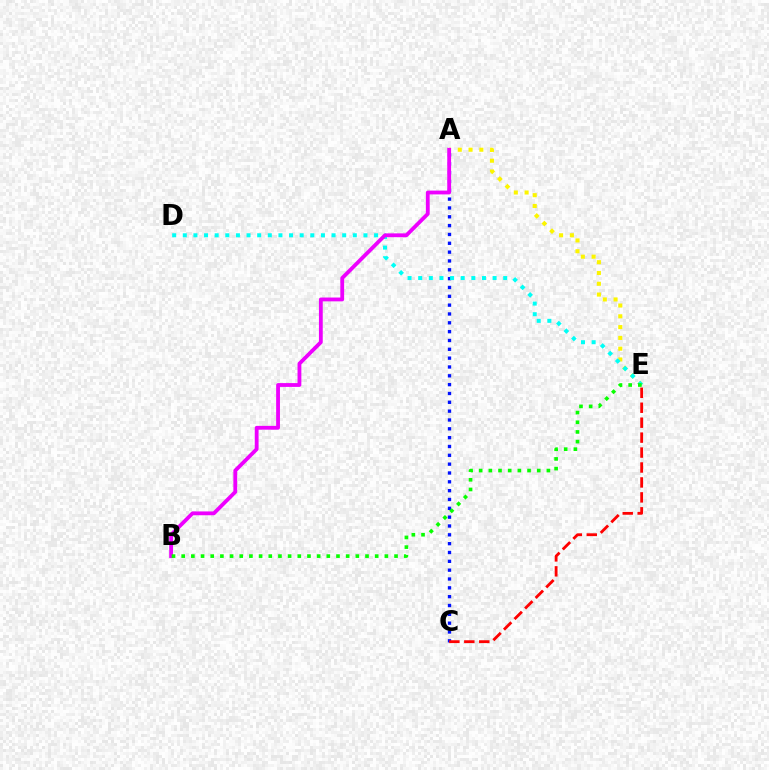{('A', 'E'): [{'color': '#fcf500', 'line_style': 'dotted', 'thickness': 2.93}], ('A', 'C'): [{'color': '#0010ff', 'line_style': 'dotted', 'thickness': 2.4}], ('D', 'E'): [{'color': '#00fff6', 'line_style': 'dotted', 'thickness': 2.89}], ('C', 'E'): [{'color': '#ff0000', 'line_style': 'dashed', 'thickness': 2.03}], ('A', 'B'): [{'color': '#ee00ff', 'line_style': 'solid', 'thickness': 2.75}], ('B', 'E'): [{'color': '#08ff00', 'line_style': 'dotted', 'thickness': 2.63}]}